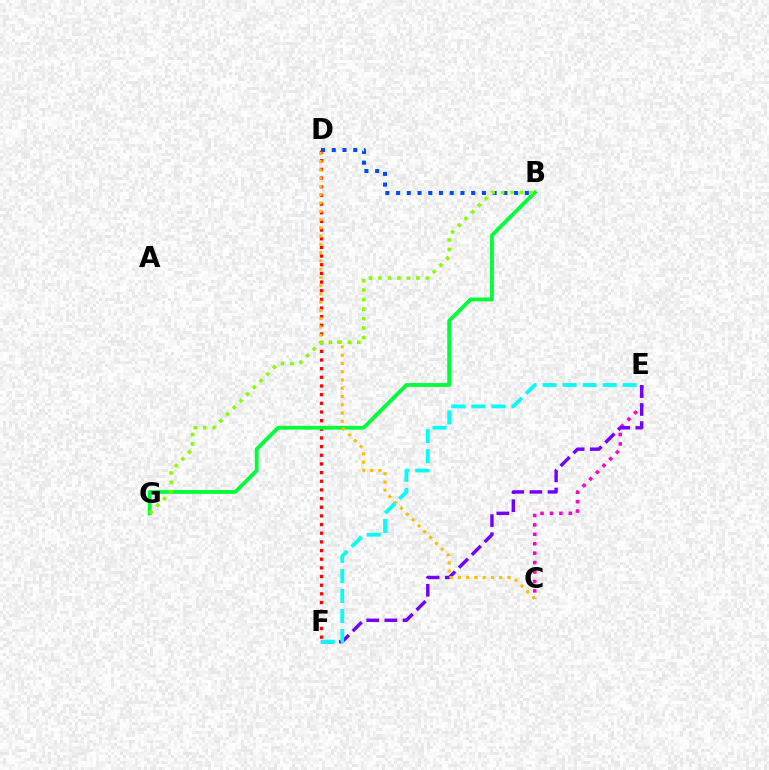{('D', 'F'): [{'color': '#ff0000', 'line_style': 'dotted', 'thickness': 2.35}], ('C', 'E'): [{'color': '#ff00cf', 'line_style': 'dotted', 'thickness': 2.56}], ('E', 'F'): [{'color': '#7200ff', 'line_style': 'dashed', 'thickness': 2.46}, {'color': '#00fff6', 'line_style': 'dashed', 'thickness': 2.72}], ('B', 'G'): [{'color': '#00ff39', 'line_style': 'solid', 'thickness': 2.75}, {'color': '#84ff00', 'line_style': 'dotted', 'thickness': 2.57}], ('B', 'D'): [{'color': '#004bff', 'line_style': 'dotted', 'thickness': 2.92}], ('C', 'D'): [{'color': '#ffbd00', 'line_style': 'dotted', 'thickness': 2.25}]}